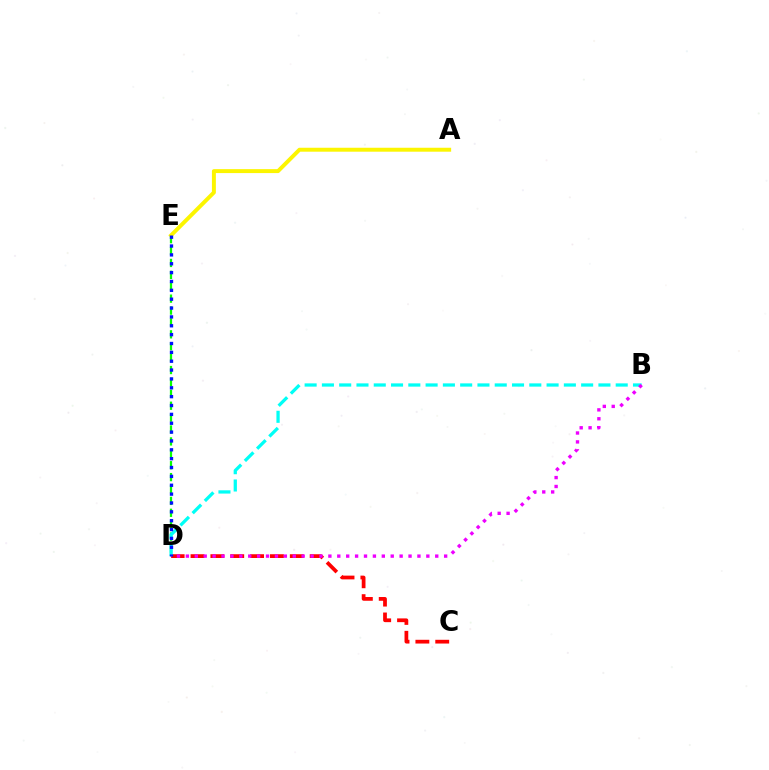{('D', 'E'): [{'color': '#08ff00', 'line_style': 'dashed', 'thickness': 1.62}, {'color': '#0010ff', 'line_style': 'dotted', 'thickness': 2.41}], ('C', 'D'): [{'color': '#ff0000', 'line_style': 'dashed', 'thickness': 2.7}], ('B', 'D'): [{'color': '#00fff6', 'line_style': 'dashed', 'thickness': 2.35}, {'color': '#ee00ff', 'line_style': 'dotted', 'thickness': 2.42}], ('A', 'E'): [{'color': '#fcf500', 'line_style': 'solid', 'thickness': 2.84}]}